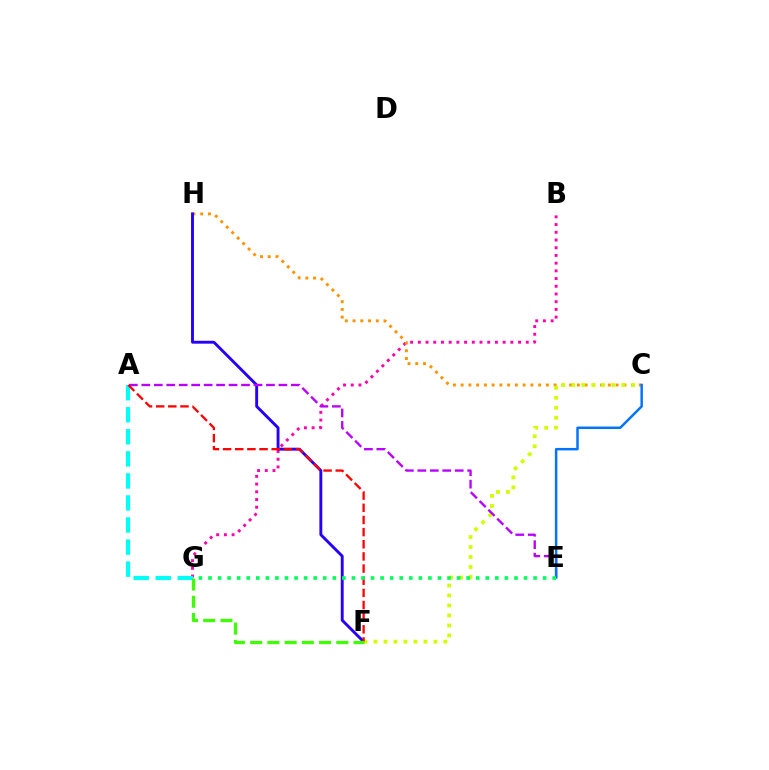{('B', 'G'): [{'color': '#ff00ac', 'line_style': 'dotted', 'thickness': 2.09}], ('A', 'G'): [{'color': '#00fff6', 'line_style': 'dashed', 'thickness': 3.0}], ('C', 'H'): [{'color': '#ff9400', 'line_style': 'dotted', 'thickness': 2.1}], ('F', 'H'): [{'color': '#2500ff', 'line_style': 'solid', 'thickness': 2.08}], ('C', 'F'): [{'color': '#d1ff00', 'line_style': 'dotted', 'thickness': 2.71}], ('A', 'E'): [{'color': '#b900ff', 'line_style': 'dashed', 'thickness': 1.69}], ('A', 'F'): [{'color': '#ff0000', 'line_style': 'dashed', 'thickness': 1.65}], ('C', 'E'): [{'color': '#0074ff', 'line_style': 'solid', 'thickness': 1.77}], ('F', 'G'): [{'color': '#3dff00', 'line_style': 'dashed', 'thickness': 2.34}], ('E', 'G'): [{'color': '#00ff5c', 'line_style': 'dotted', 'thickness': 2.6}]}